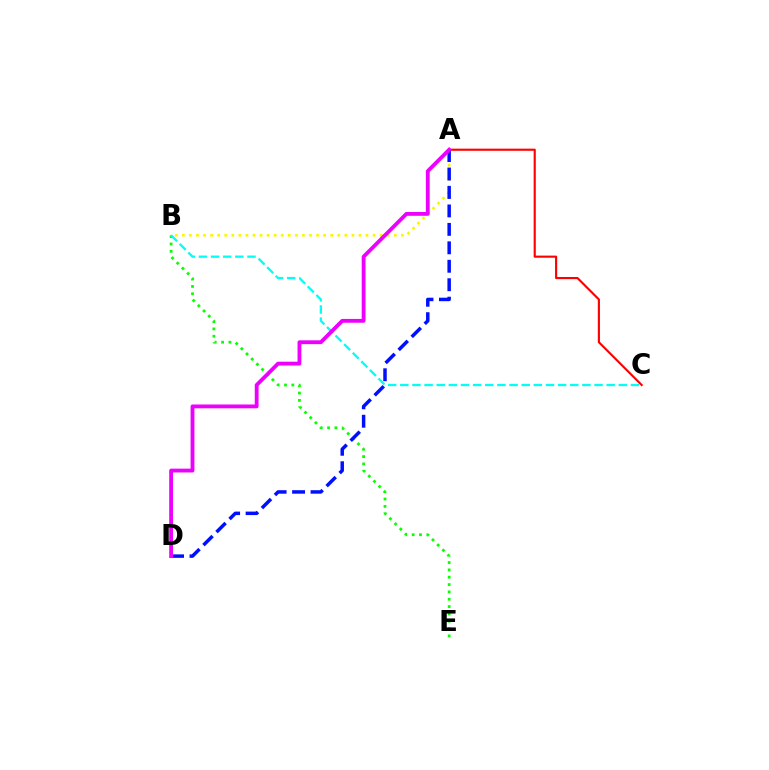{('A', 'B'): [{'color': '#fcf500', 'line_style': 'dotted', 'thickness': 1.92}], ('A', 'C'): [{'color': '#ff0000', 'line_style': 'solid', 'thickness': 1.54}], ('B', 'E'): [{'color': '#08ff00', 'line_style': 'dotted', 'thickness': 1.99}], ('B', 'C'): [{'color': '#00fff6', 'line_style': 'dashed', 'thickness': 1.65}], ('A', 'D'): [{'color': '#0010ff', 'line_style': 'dashed', 'thickness': 2.51}, {'color': '#ee00ff', 'line_style': 'solid', 'thickness': 2.76}]}